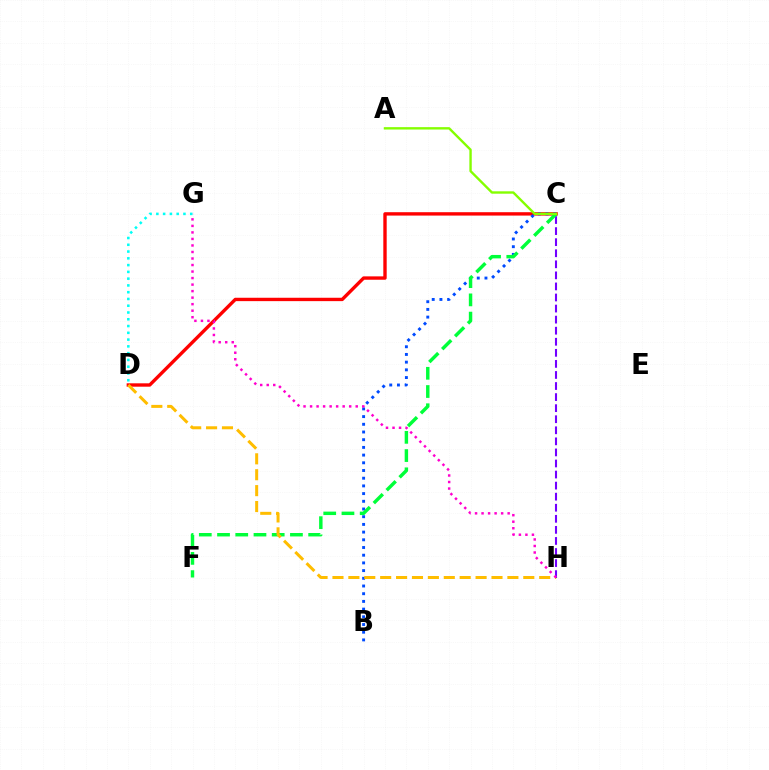{('C', 'D'): [{'color': '#ff0000', 'line_style': 'solid', 'thickness': 2.43}], ('C', 'H'): [{'color': '#7200ff', 'line_style': 'dashed', 'thickness': 1.5}], ('B', 'C'): [{'color': '#004bff', 'line_style': 'dotted', 'thickness': 2.09}], ('C', 'F'): [{'color': '#00ff39', 'line_style': 'dashed', 'thickness': 2.48}], ('A', 'C'): [{'color': '#84ff00', 'line_style': 'solid', 'thickness': 1.72}], ('D', 'H'): [{'color': '#ffbd00', 'line_style': 'dashed', 'thickness': 2.16}], ('G', 'H'): [{'color': '#ff00cf', 'line_style': 'dotted', 'thickness': 1.77}], ('D', 'G'): [{'color': '#00fff6', 'line_style': 'dotted', 'thickness': 1.84}]}